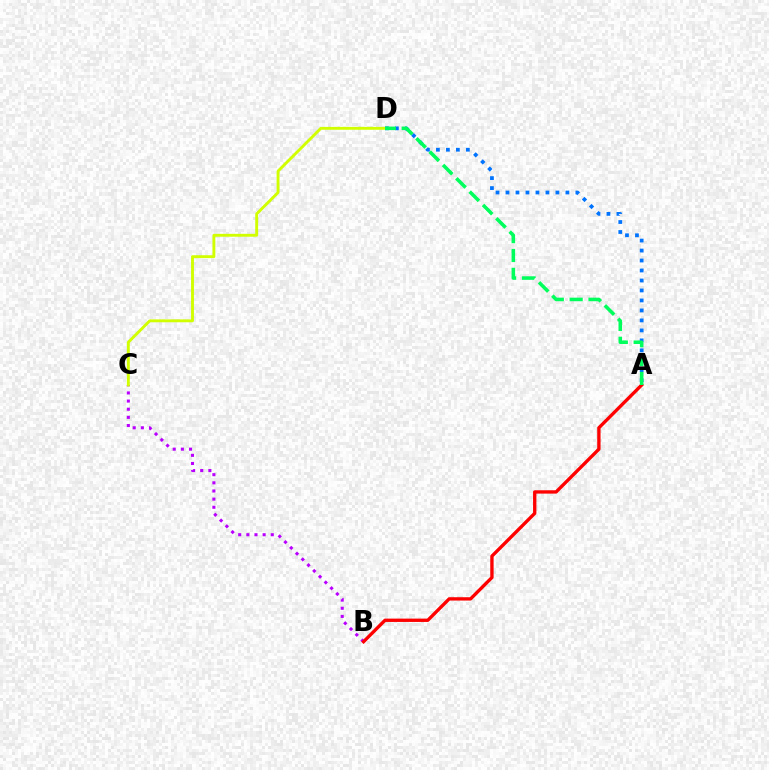{('A', 'D'): [{'color': '#0074ff', 'line_style': 'dotted', 'thickness': 2.71}, {'color': '#00ff5c', 'line_style': 'dashed', 'thickness': 2.56}], ('B', 'C'): [{'color': '#b900ff', 'line_style': 'dotted', 'thickness': 2.21}], ('C', 'D'): [{'color': '#d1ff00', 'line_style': 'solid', 'thickness': 2.08}], ('A', 'B'): [{'color': '#ff0000', 'line_style': 'solid', 'thickness': 2.4}]}